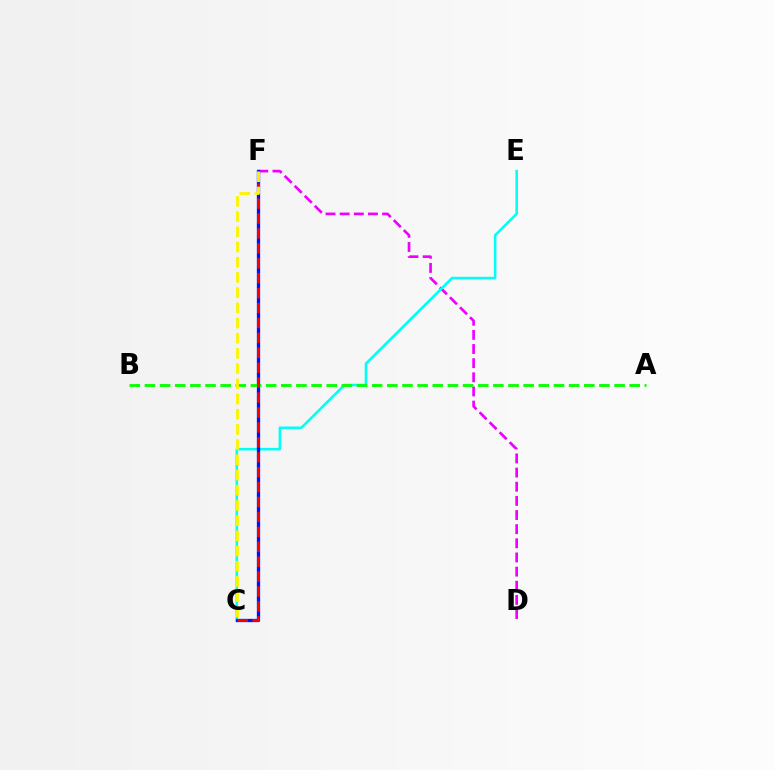{('D', 'F'): [{'color': '#ee00ff', 'line_style': 'dashed', 'thickness': 1.92}], ('C', 'E'): [{'color': '#00fff6', 'line_style': 'solid', 'thickness': 1.84}], ('C', 'F'): [{'color': '#0010ff', 'line_style': 'solid', 'thickness': 2.38}, {'color': '#ff0000', 'line_style': 'dashed', 'thickness': 2.03}, {'color': '#fcf500', 'line_style': 'dashed', 'thickness': 2.07}], ('A', 'B'): [{'color': '#08ff00', 'line_style': 'dashed', 'thickness': 2.06}]}